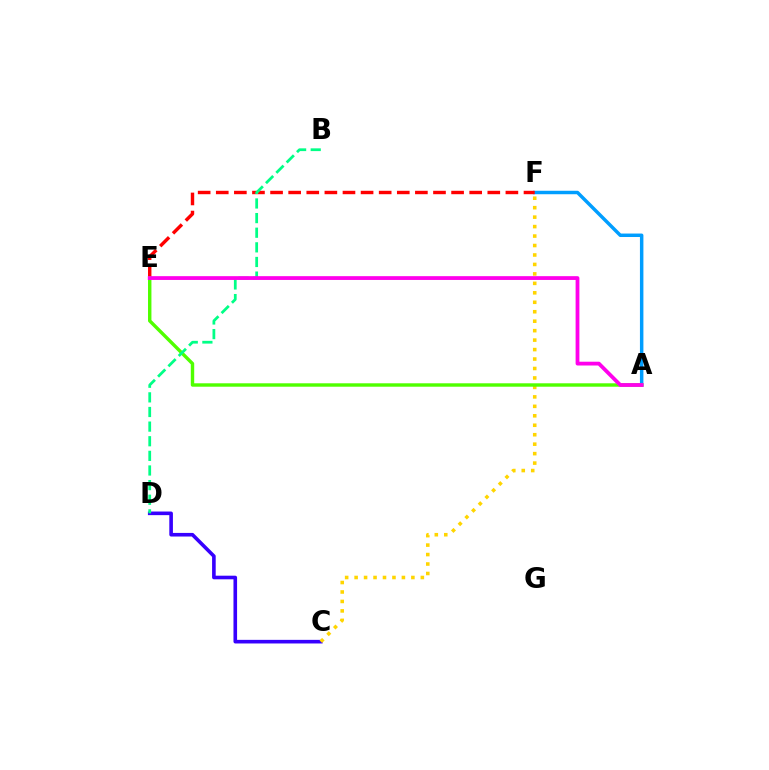{('A', 'F'): [{'color': '#009eff', 'line_style': 'solid', 'thickness': 2.5}], ('E', 'F'): [{'color': '#ff0000', 'line_style': 'dashed', 'thickness': 2.46}], ('C', 'D'): [{'color': '#3700ff', 'line_style': 'solid', 'thickness': 2.6}], ('C', 'F'): [{'color': '#ffd500', 'line_style': 'dotted', 'thickness': 2.57}], ('A', 'E'): [{'color': '#4fff00', 'line_style': 'solid', 'thickness': 2.46}, {'color': '#ff00ed', 'line_style': 'solid', 'thickness': 2.73}], ('B', 'D'): [{'color': '#00ff86', 'line_style': 'dashed', 'thickness': 1.99}]}